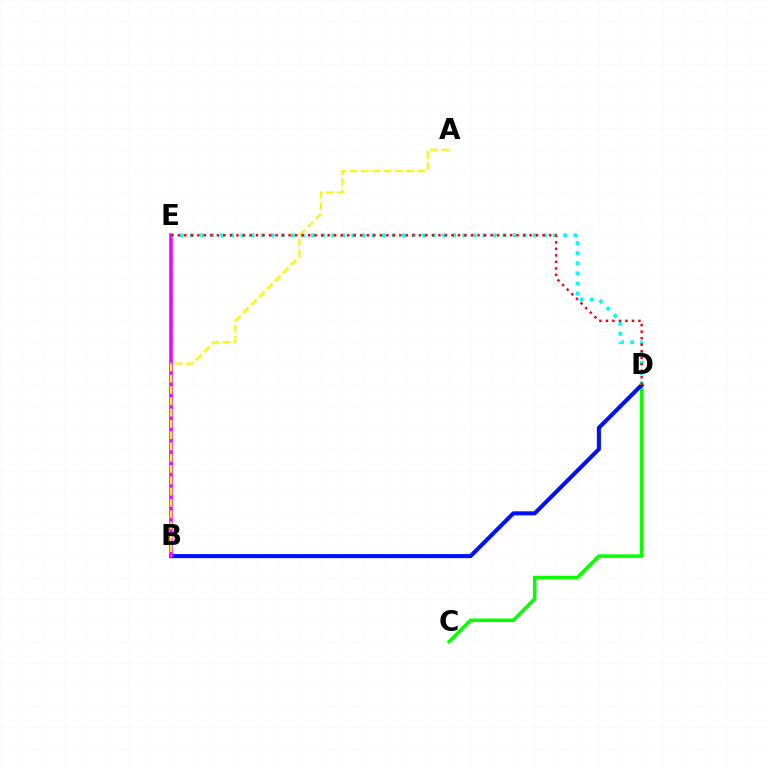{('C', 'D'): [{'color': '#08ff00', 'line_style': 'solid', 'thickness': 2.55}], ('B', 'D'): [{'color': '#0010ff', 'line_style': 'solid', 'thickness': 2.93}], ('B', 'E'): [{'color': '#ee00ff', 'line_style': 'solid', 'thickness': 2.53}], ('D', 'E'): [{'color': '#00fff6', 'line_style': 'dotted', 'thickness': 2.74}, {'color': '#ff0000', 'line_style': 'dotted', 'thickness': 1.77}], ('A', 'B'): [{'color': '#fcf500', 'line_style': 'dashed', 'thickness': 1.53}]}